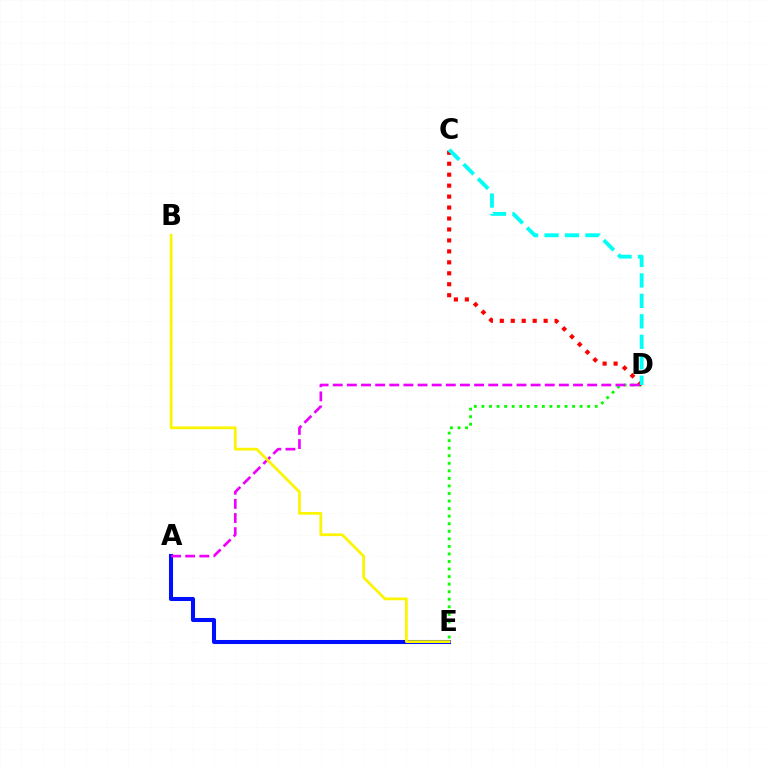{('D', 'E'): [{'color': '#08ff00', 'line_style': 'dotted', 'thickness': 2.05}], ('A', 'E'): [{'color': '#0010ff', 'line_style': 'solid', 'thickness': 2.92}], ('C', 'D'): [{'color': '#ff0000', 'line_style': 'dotted', 'thickness': 2.98}, {'color': '#00fff6', 'line_style': 'dashed', 'thickness': 2.78}], ('A', 'D'): [{'color': '#ee00ff', 'line_style': 'dashed', 'thickness': 1.92}], ('B', 'E'): [{'color': '#fcf500', 'line_style': 'solid', 'thickness': 1.97}]}